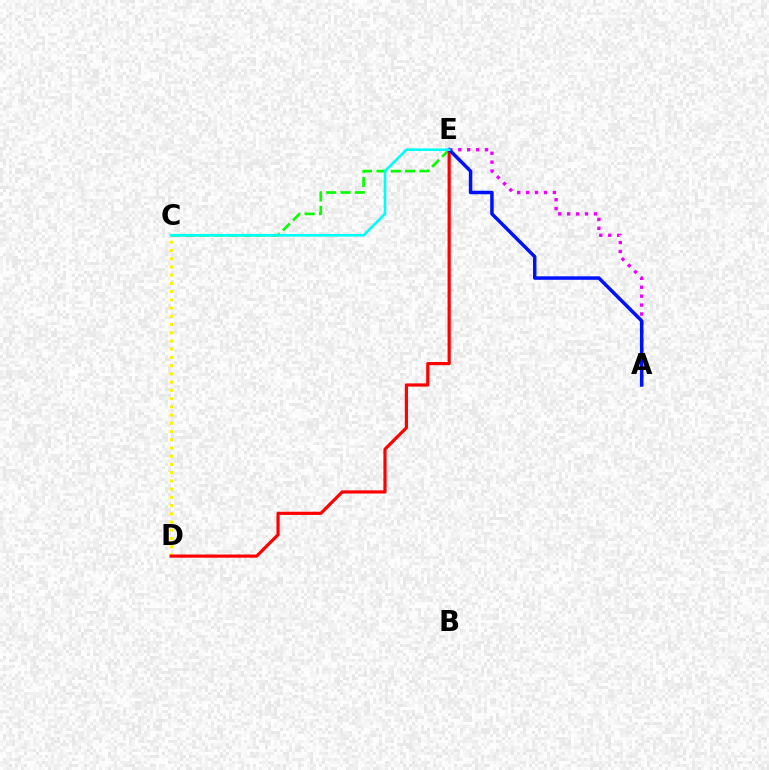{('C', 'D'): [{'color': '#fcf500', 'line_style': 'dotted', 'thickness': 2.24}], ('C', 'E'): [{'color': '#08ff00', 'line_style': 'dashed', 'thickness': 1.95}, {'color': '#00fff6', 'line_style': 'solid', 'thickness': 1.89}], ('D', 'E'): [{'color': '#ff0000', 'line_style': 'solid', 'thickness': 2.29}], ('A', 'E'): [{'color': '#ee00ff', 'line_style': 'dotted', 'thickness': 2.42}, {'color': '#0010ff', 'line_style': 'solid', 'thickness': 2.51}]}